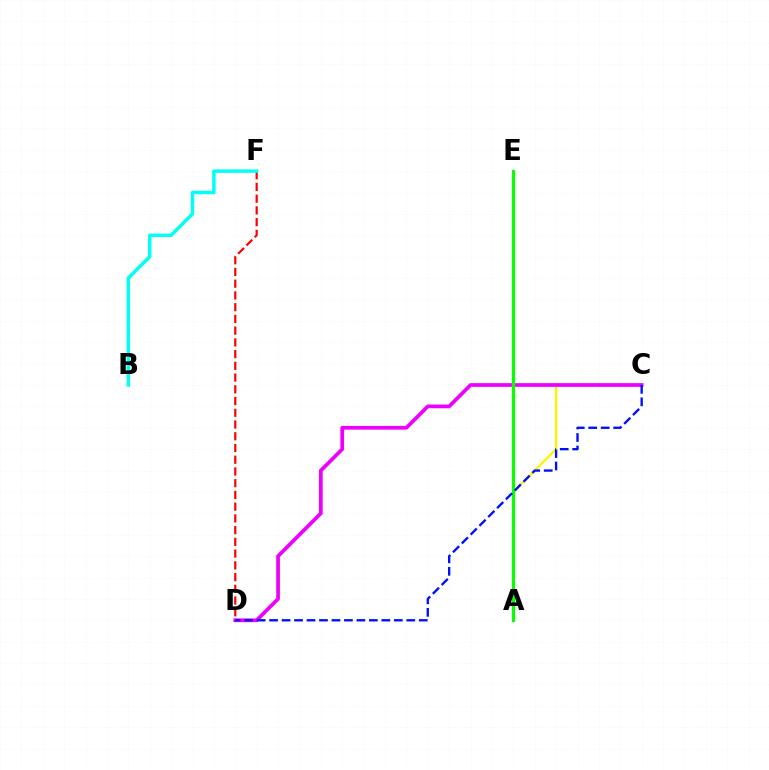{('A', 'C'): [{'color': '#fcf500', 'line_style': 'solid', 'thickness': 1.71}], ('C', 'D'): [{'color': '#ee00ff', 'line_style': 'solid', 'thickness': 2.69}, {'color': '#0010ff', 'line_style': 'dashed', 'thickness': 1.69}], ('D', 'F'): [{'color': '#ff0000', 'line_style': 'dashed', 'thickness': 1.59}], ('B', 'F'): [{'color': '#00fff6', 'line_style': 'solid', 'thickness': 2.5}], ('A', 'E'): [{'color': '#08ff00', 'line_style': 'solid', 'thickness': 2.31}]}